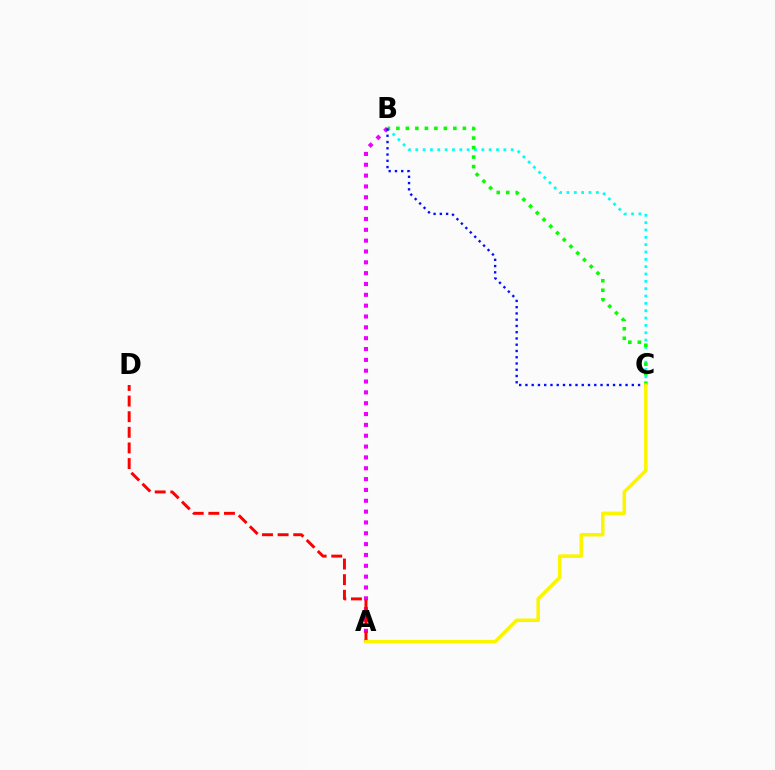{('B', 'C'): [{'color': '#00fff6', 'line_style': 'dotted', 'thickness': 1.99}, {'color': '#08ff00', 'line_style': 'dotted', 'thickness': 2.58}, {'color': '#0010ff', 'line_style': 'dotted', 'thickness': 1.7}], ('A', 'B'): [{'color': '#ee00ff', 'line_style': 'dotted', 'thickness': 2.94}], ('A', 'D'): [{'color': '#ff0000', 'line_style': 'dashed', 'thickness': 2.12}], ('A', 'C'): [{'color': '#fcf500', 'line_style': 'solid', 'thickness': 2.55}]}